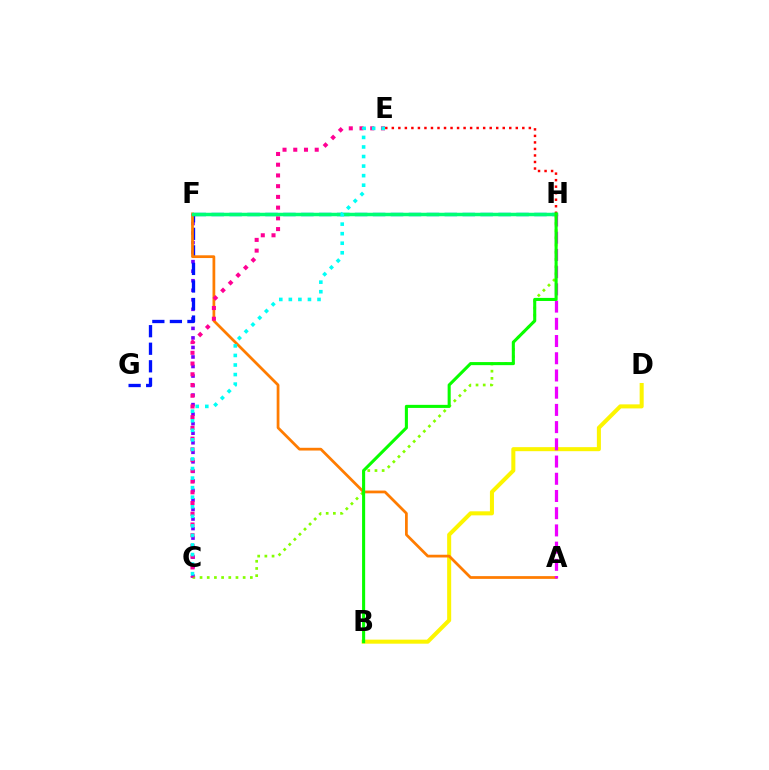{('C', 'F'): [{'color': '#7200ff', 'line_style': 'dotted', 'thickness': 2.59}], ('B', 'D'): [{'color': '#fcf500', 'line_style': 'solid', 'thickness': 2.91}], ('F', 'H'): [{'color': '#008cff', 'line_style': 'dashed', 'thickness': 2.44}, {'color': '#00ff74', 'line_style': 'solid', 'thickness': 2.51}], ('F', 'G'): [{'color': '#0010ff', 'line_style': 'dashed', 'thickness': 2.38}], ('C', 'H'): [{'color': '#84ff00', 'line_style': 'dotted', 'thickness': 1.95}], ('A', 'F'): [{'color': '#ff7c00', 'line_style': 'solid', 'thickness': 1.98}], ('E', 'H'): [{'color': '#ff0000', 'line_style': 'dotted', 'thickness': 1.77}], ('C', 'E'): [{'color': '#ff0094', 'line_style': 'dotted', 'thickness': 2.92}, {'color': '#00fff6', 'line_style': 'dotted', 'thickness': 2.6}], ('A', 'H'): [{'color': '#ee00ff', 'line_style': 'dashed', 'thickness': 2.34}], ('B', 'H'): [{'color': '#08ff00', 'line_style': 'solid', 'thickness': 2.21}]}